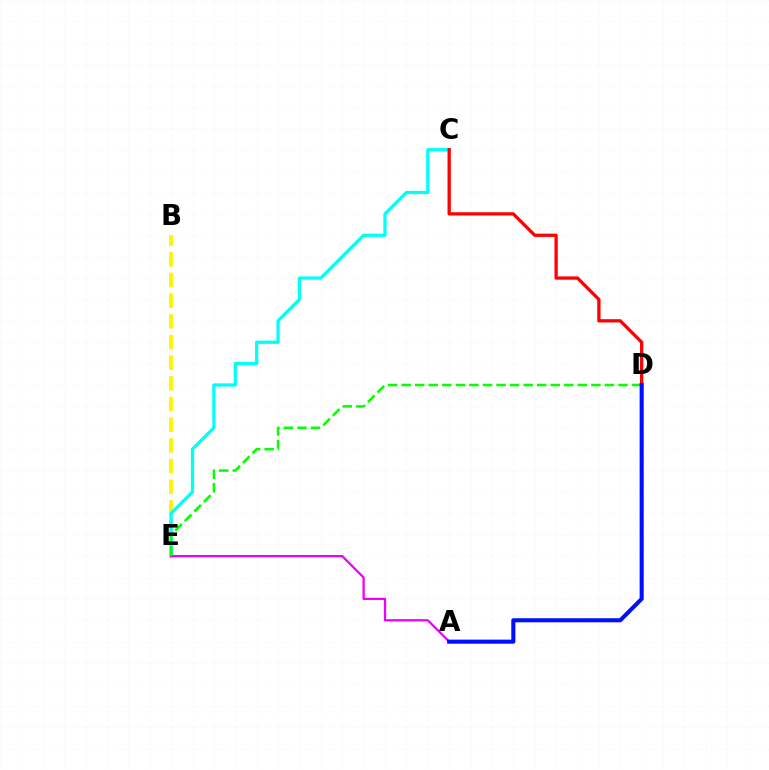{('B', 'E'): [{'color': '#fcf500', 'line_style': 'dashed', 'thickness': 2.81}], ('C', 'E'): [{'color': '#00fff6', 'line_style': 'solid', 'thickness': 2.36}], ('A', 'E'): [{'color': '#ee00ff', 'line_style': 'solid', 'thickness': 1.64}], ('C', 'D'): [{'color': '#ff0000', 'line_style': 'solid', 'thickness': 2.37}], ('D', 'E'): [{'color': '#08ff00', 'line_style': 'dashed', 'thickness': 1.84}], ('A', 'D'): [{'color': '#0010ff', 'line_style': 'solid', 'thickness': 2.94}]}